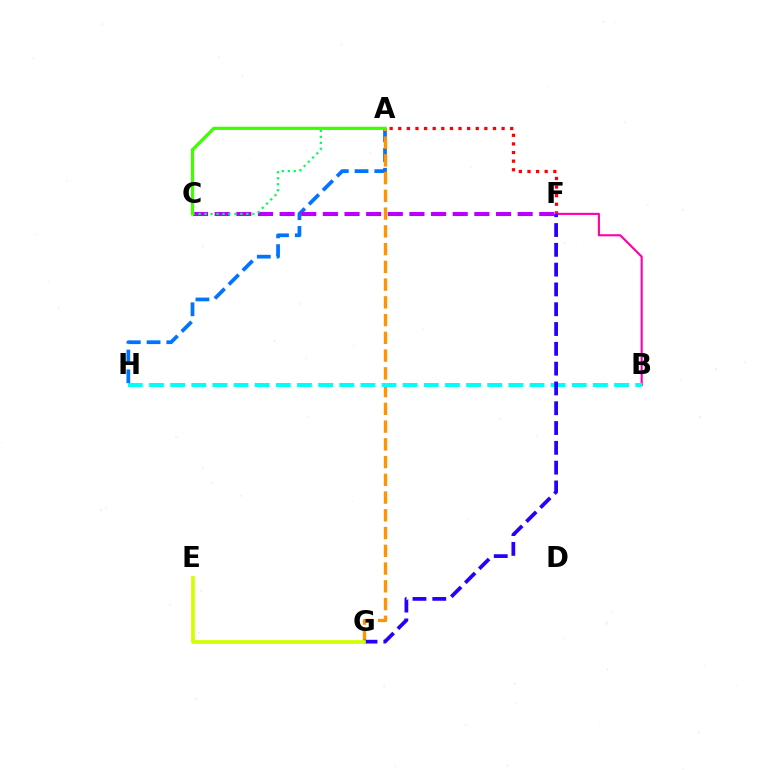{('A', 'H'): [{'color': '#0074ff', 'line_style': 'dashed', 'thickness': 2.69}], ('C', 'F'): [{'color': '#b900ff', 'line_style': 'dashed', 'thickness': 2.94}], ('A', 'G'): [{'color': '#ff9400', 'line_style': 'dashed', 'thickness': 2.41}], ('A', 'F'): [{'color': '#ff0000', 'line_style': 'dotted', 'thickness': 2.34}], ('A', 'C'): [{'color': '#00ff5c', 'line_style': 'dotted', 'thickness': 1.62}, {'color': '#3dff00', 'line_style': 'solid', 'thickness': 2.33}], ('B', 'F'): [{'color': '#ff00ac', 'line_style': 'solid', 'thickness': 1.53}], ('B', 'H'): [{'color': '#00fff6', 'line_style': 'dashed', 'thickness': 2.87}], ('F', 'G'): [{'color': '#2500ff', 'line_style': 'dashed', 'thickness': 2.69}], ('E', 'G'): [{'color': '#d1ff00', 'line_style': 'solid', 'thickness': 2.67}]}